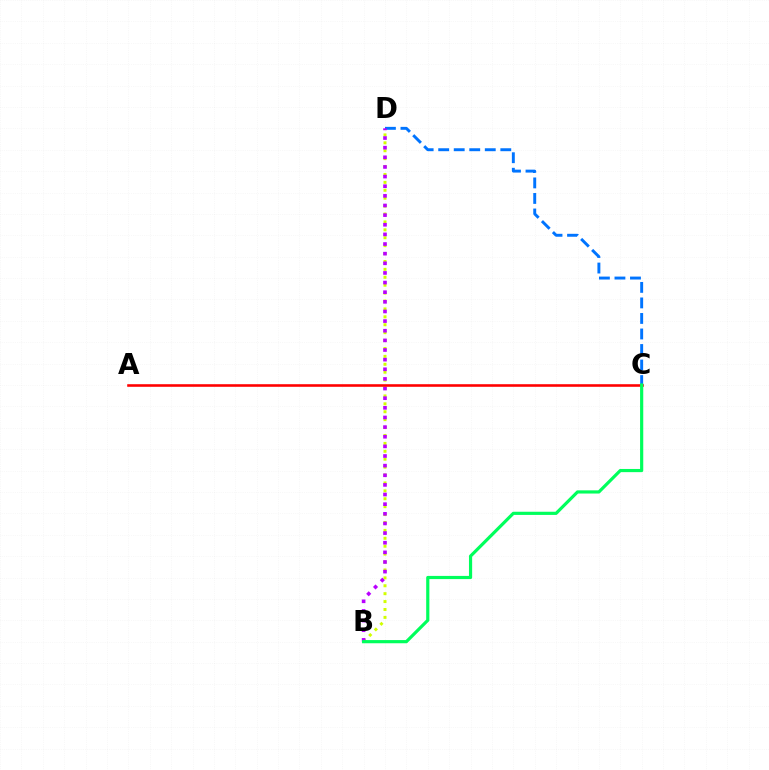{('B', 'D'): [{'color': '#d1ff00', 'line_style': 'dotted', 'thickness': 2.15}, {'color': '#b900ff', 'line_style': 'dotted', 'thickness': 2.62}], ('C', 'D'): [{'color': '#0074ff', 'line_style': 'dashed', 'thickness': 2.11}], ('A', 'C'): [{'color': '#ff0000', 'line_style': 'solid', 'thickness': 1.86}], ('B', 'C'): [{'color': '#00ff5c', 'line_style': 'solid', 'thickness': 2.29}]}